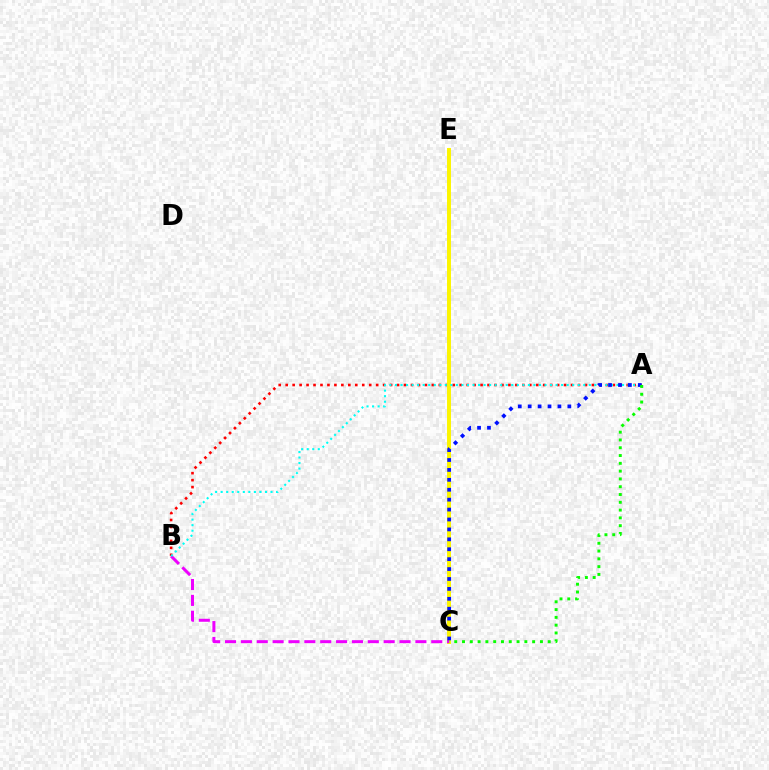{('A', 'B'): [{'color': '#ff0000', 'line_style': 'dotted', 'thickness': 1.89}, {'color': '#00fff6', 'line_style': 'dotted', 'thickness': 1.5}], ('C', 'E'): [{'color': '#fcf500', 'line_style': 'solid', 'thickness': 2.84}], ('B', 'C'): [{'color': '#ee00ff', 'line_style': 'dashed', 'thickness': 2.16}], ('A', 'C'): [{'color': '#0010ff', 'line_style': 'dotted', 'thickness': 2.69}, {'color': '#08ff00', 'line_style': 'dotted', 'thickness': 2.12}]}